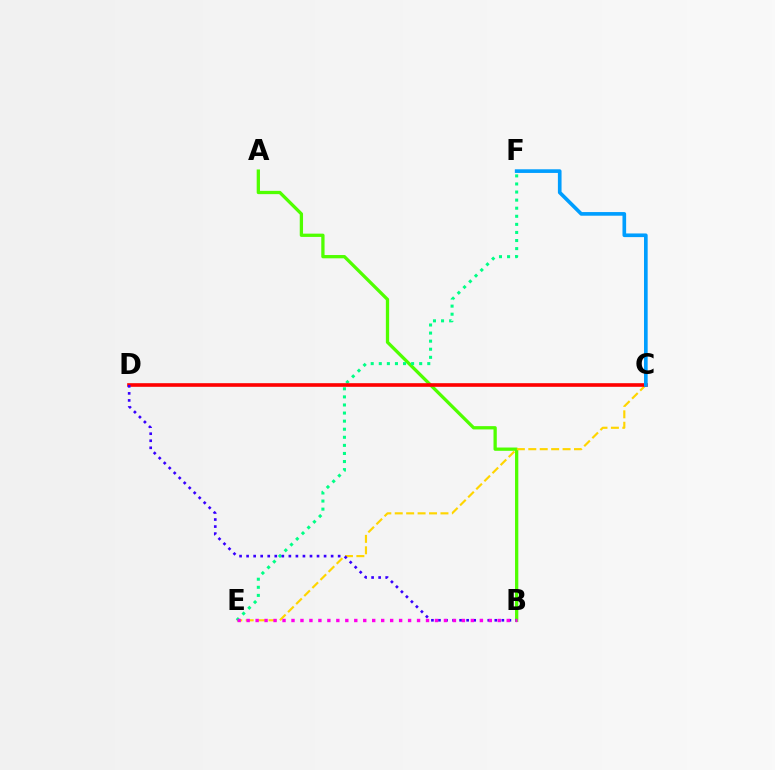{('A', 'B'): [{'color': '#4fff00', 'line_style': 'solid', 'thickness': 2.36}], ('C', 'E'): [{'color': '#ffd500', 'line_style': 'dashed', 'thickness': 1.55}], ('E', 'F'): [{'color': '#00ff86', 'line_style': 'dotted', 'thickness': 2.2}], ('C', 'D'): [{'color': '#ff0000', 'line_style': 'solid', 'thickness': 2.61}], ('B', 'D'): [{'color': '#3700ff', 'line_style': 'dotted', 'thickness': 1.91}], ('B', 'E'): [{'color': '#ff00ed', 'line_style': 'dotted', 'thickness': 2.44}], ('C', 'F'): [{'color': '#009eff', 'line_style': 'solid', 'thickness': 2.63}]}